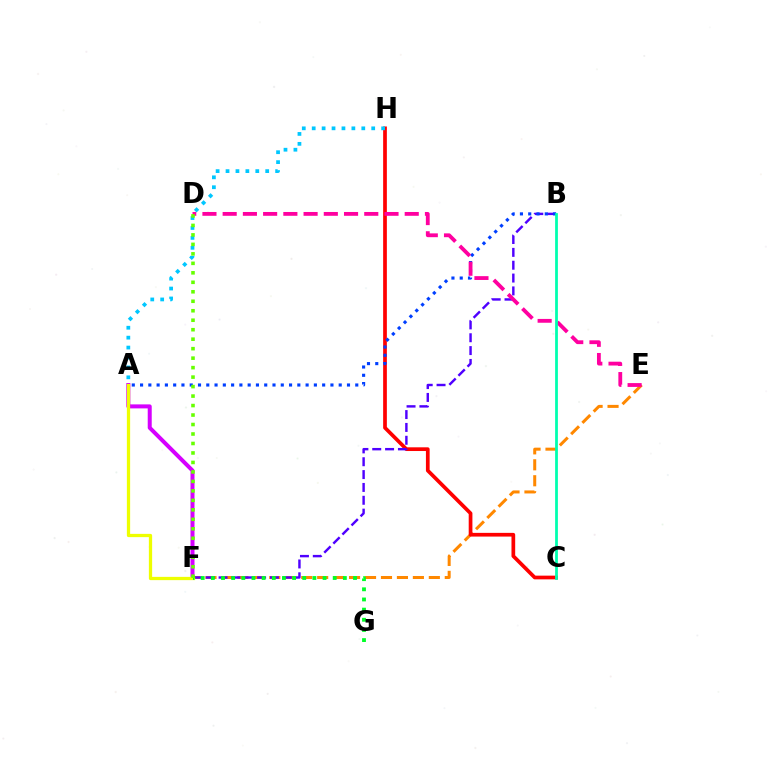{('E', 'F'): [{'color': '#ff8800', 'line_style': 'dashed', 'thickness': 2.17}], ('A', 'F'): [{'color': '#d600ff', 'line_style': 'solid', 'thickness': 2.88}, {'color': '#eeff00', 'line_style': 'solid', 'thickness': 2.35}], ('C', 'H'): [{'color': '#ff0000', 'line_style': 'solid', 'thickness': 2.67}], ('A', 'H'): [{'color': '#00c7ff', 'line_style': 'dotted', 'thickness': 2.7}], ('B', 'F'): [{'color': '#4f00ff', 'line_style': 'dashed', 'thickness': 1.75}], ('F', 'G'): [{'color': '#00ff27', 'line_style': 'dotted', 'thickness': 2.76}], ('A', 'B'): [{'color': '#003fff', 'line_style': 'dotted', 'thickness': 2.25}], ('D', 'E'): [{'color': '#ff00a0', 'line_style': 'dashed', 'thickness': 2.75}], ('B', 'C'): [{'color': '#00ffaf', 'line_style': 'solid', 'thickness': 2.0}], ('D', 'F'): [{'color': '#66ff00', 'line_style': 'dotted', 'thickness': 2.58}]}